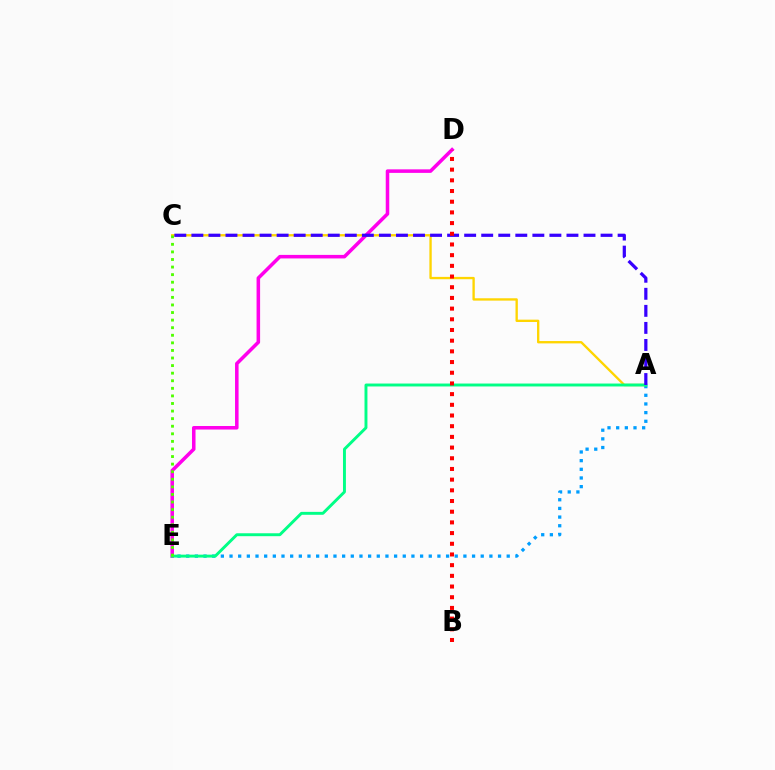{('D', 'E'): [{'color': '#ff00ed', 'line_style': 'solid', 'thickness': 2.54}], ('A', 'E'): [{'color': '#009eff', 'line_style': 'dotted', 'thickness': 2.35}, {'color': '#00ff86', 'line_style': 'solid', 'thickness': 2.1}], ('A', 'C'): [{'color': '#ffd500', 'line_style': 'solid', 'thickness': 1.69}, {'color': '#3700ff', 'line_style': 'dashed', 'thickness': 2.32}], ('B', 'D'): [{'color': '#ff0000', 'line_style': 'dotted', 'thickness': 2.9}], ('C', 'E'): [{'color': '#4fff00', 'line_style': 'dotted', 'thickness': 2.06}]}